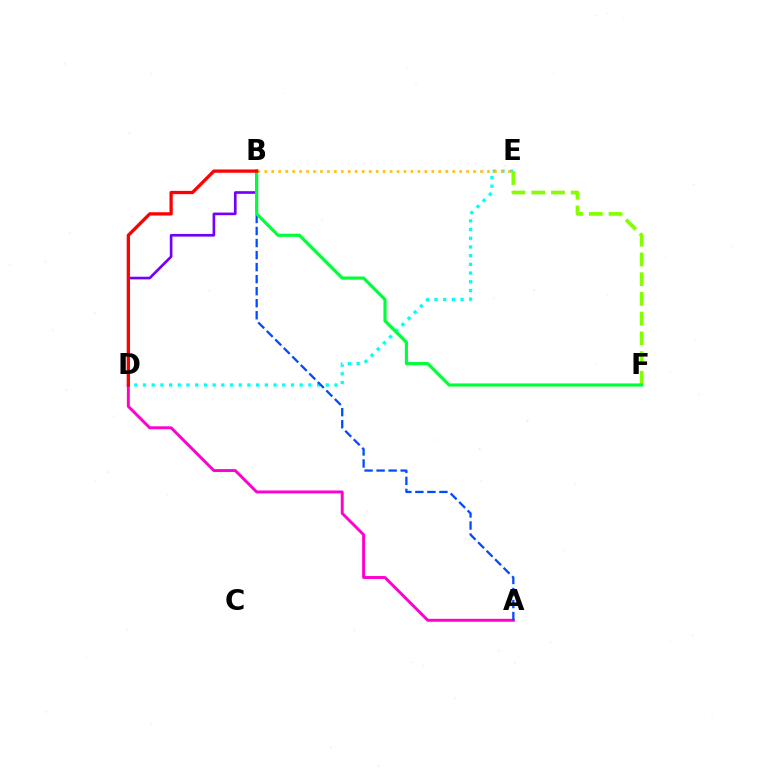{('D', 'E'): [{'color': '#00fff6', 'line_style': 'dotted', 'thickness': 2.36}], ('A', 'D'): [{'color': '#ff00cf', 'line_style': 'solid', 'thickness': 2.11}], ('E', 'F'): [{'color': '#84ff00', 'line_style': 'dashed', 'thickness': 2.68}], ('B', 'D'): [{'color': '#7200ff', 'line_style': 'solid', 'thickness': 1.91}, {'color': '#ff0000', 'line_style': 'solid', 'thickness': 2.36}], ('B', 'E'): [{'color': '#ffbd00', 'line_style': 'dotted', 'thickness': 1.89}], ('A', 'B'): [{'color': '#004bff', 'line_style': 'dashed', 'thickness': 1.63}], ('B', 'F'): [{'color': '#00ff39', 'line_style': 'solid', 'thickness': 2.27}]}